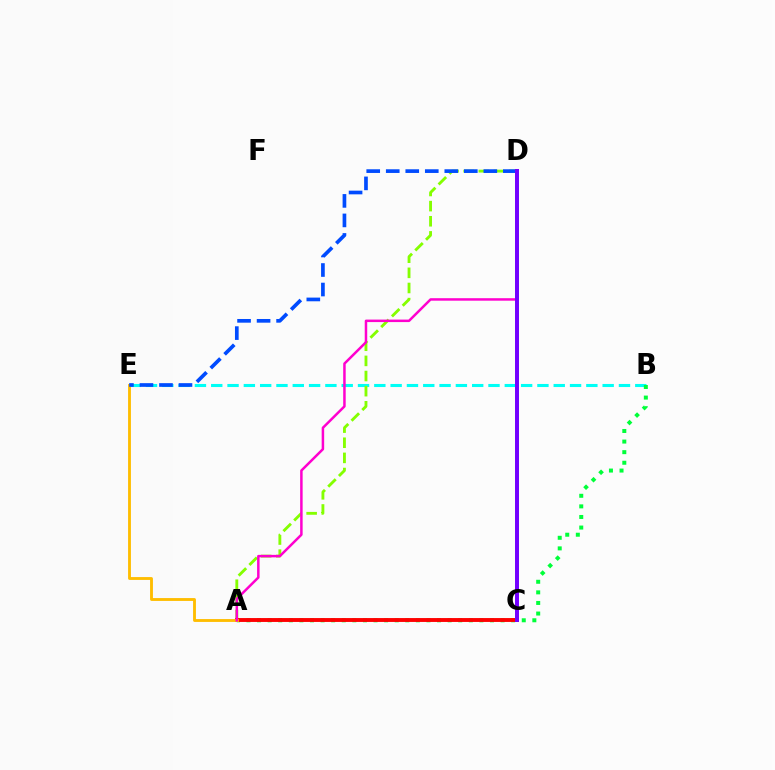{('B', 'E'): [{'color': '#00fff6', 'line_style': 'dashed', 'thickness': 2.22}], ('A', 'B'): [{'color': '#00ff39', 'line_style': 'dotted', 'thickness': 2.88}], ('A', 'D'): [{'color': '#84ff00', 'line_style': 'dashed', 'thickness': 2.06}, {'color': '#ff00cf', 'line_style': 'solid', 'thickness': 1.8}], ('A', 'C'): [{'color': '#ff0000', 'line_style': 'solid', 'thickness': 2.8}], ('A', 'E'): [{'color': '#ffbd00', 'line_style': 'solid', 'thickness': 2.06}], ('D', 'E'): [{'color': '#004bff', 'line_style': 'dashed', 'thickness': 2.65}], ('C', 'D'): [{'color': '#7200ff', 'line_style': 'solid', 'thickness': 2.85}]}